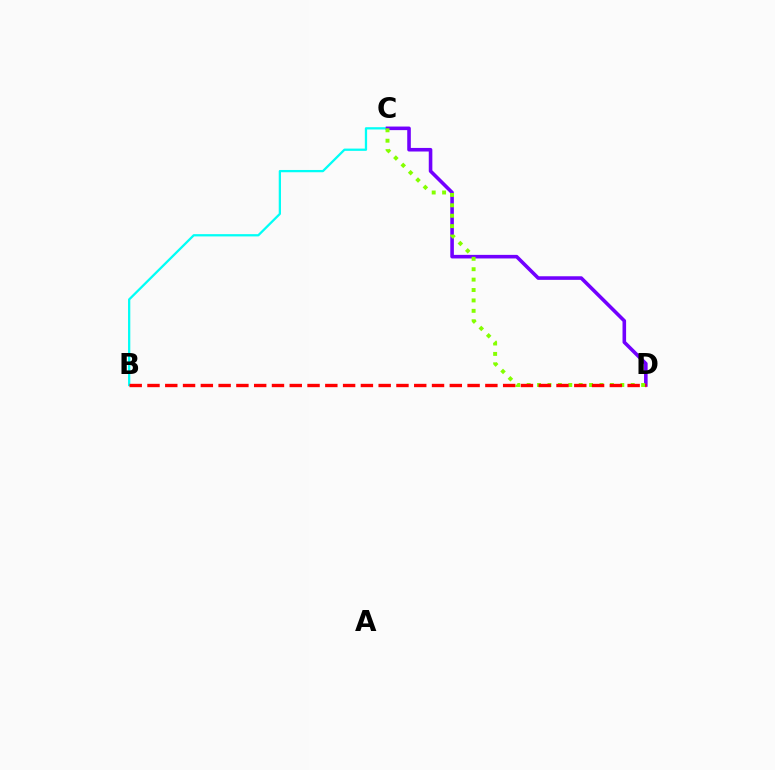{('B', 'C'): [{'color': '#00fff6', 'line_style': 'solid', 'thickness': 1.64}], ('C', 'D'): [{'color': '#7200ff', 'line_style': 'solid', 'thickness': 2.58}, {'color': '#84ff00', 'line_style': 'dotted', 'thickness': 2.83}], ('B', 'D'): [{'color': '#ff0000', 'line_style': 'dashed', 'thickness': 2.42}]}